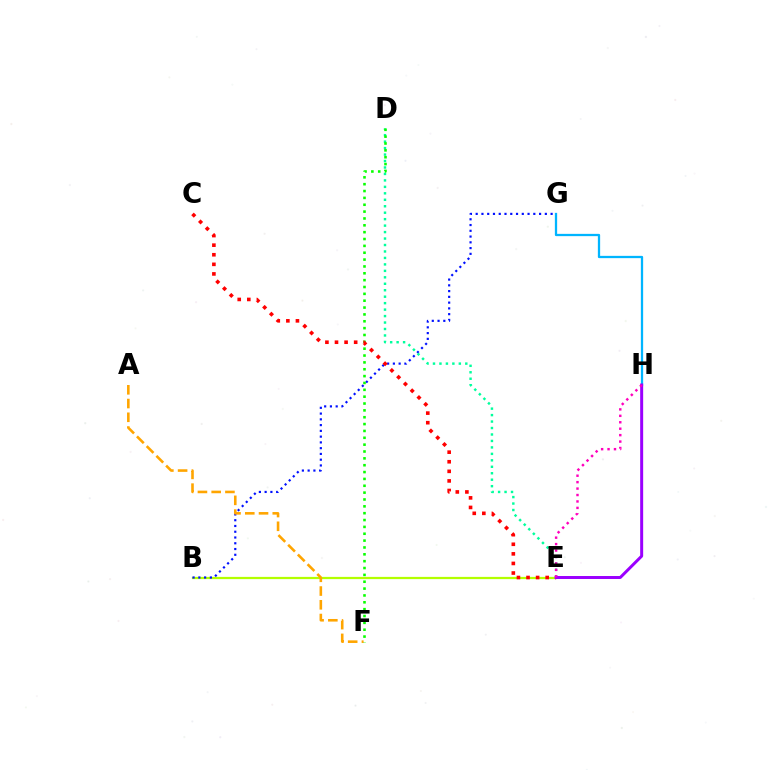{('B', 'E'): [{'color': '#b3ff00', 'line_style': 'solid', 'thickness': 1.61}], ('B', 'G'): [{'color': '#0010ff', 'line_style': 'dotted', 'thickness': 1.57}], ('D', 'E'): [{'color': '#00ff9d', 'line_style': 'dotted', 'thickness': 1.76}], ('A', 'F'): [{'color': '#ffa500', 'line_style': 'dashed', 'thickness': 1.87}], ('G', 'H'): [{'color': '#00b5ff', 'line_style': 'solid', 'thickness': 1.64}], ('D', 'F'): [{'color': '#08ff00', 'line_style': 'dotted', 'thickness': 1.86}], ('C', 'E'): [{'color': '#ff0000', 'line_style': 'dotted', 'thickness': 2.6}], ('E', 'H'): [{'color': '#9b00ff', 'line_style': 'solid', 'thickness': 2.14}, {'color': '#ff00bd', 'line_style': 'dotted', 'thickness': 1.75}]}